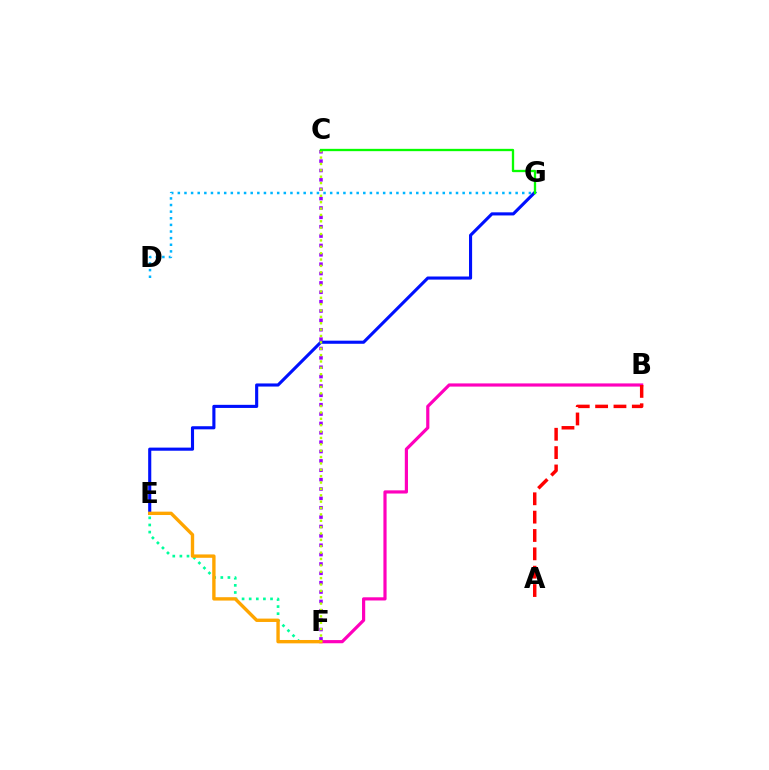{('E', 'F'): [{'color': '#00ff9d', 'line_style': 'dotted', 'thickness': 1.93}, {'color': '#ffa500', 'line_style': 'solid', 'thickness': 2.43}], ('B', 'F'): [{'color': '#ff00bd', 'line_style': 'solid', 'thickness': 2.29}], ('E', 'G'): [{'color': '#0010ff', 'line_style': 'solid', 'thickness': 2.24}], ('A', 'B'): [{'color': '#ff0000', 'line_style': 'dashed', 'thickness': 2.49}], ('C', 'F'): [{'color': '#9b00ff', 'line_style': 'dotted', 'thickness': 2.55}, {'color': '#b3ff00', 'line_style': 'dotted', 'thickness': 1.73}], ('C', 'G'): [{'color': '#08ff00', 'line_style': 'solid', 'thickness': 1.67}], ('D', 'G'): [{'color': '#00b5ff', 'line_style': 'dotted', 'thickness': 1.8}]}